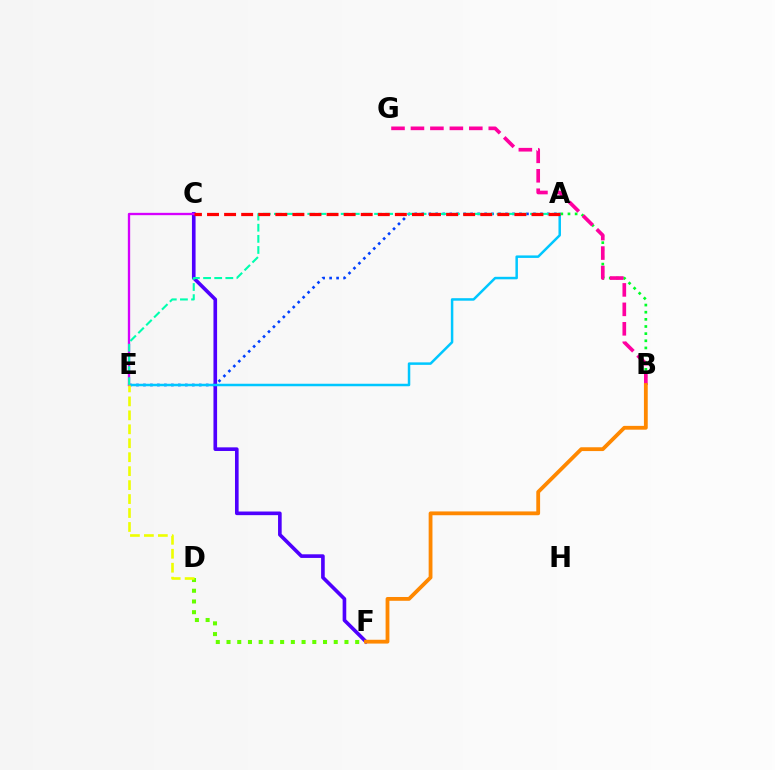{('A', 'B'): [{'color': '#00ff27', 'line_style': 'dotted', 'thickness': 1.94}], ('D', 'F'): [{'color': '#66ff00', 'line_style': 'dotted', 'thickness': 2.91}], ('A', 'E'): [{'color': '#003fff', 'line_style': 'dotted', 'thickness': 1.9}, {'color': '#00c7ff', 'line_style': 'solid', 'thickness': 1.8}, {'color': '#00ffaf', 'line_style': 'dashed', 'thickness': 1.51}], ('B', 'G'): [{'color': '#ff00a0', 'line_style': 'dashed', 'thickness': 2.64}], ('C', 'F'): [{'color': '#4f00ff', 'line_style': 'solid', 'thickness': 2.62}], ('B', 'F'): [{'color': '#ff8800', 'line_style': 'solid', 'thickness': 2.74}], ('C', 'E'): [{'color': '#d600ff', 'line_style': 'solid', 'thickness': 1.68}], ('D', 'E'): [{'color': '#eeff00', 'line_style': 'dashed', 'thickness': 1.9}], ('A', 'C'): [{'color': '#ff0000', 'line_style': 'dashed', 'thickness': 2.32}]}